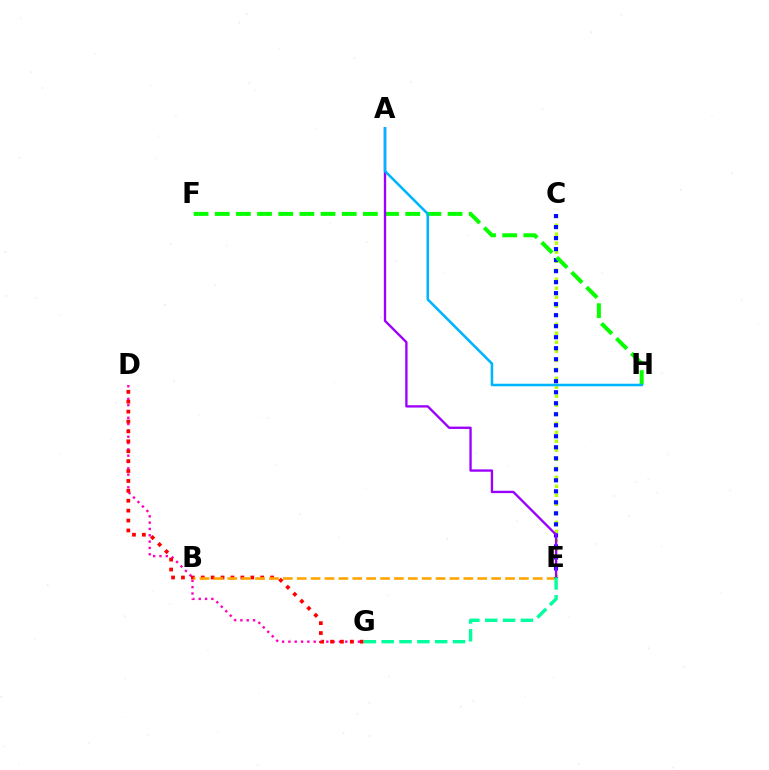{('D', 'G'): [{'color': '#ff00bd', 'line_style': 'dotted', 'thickness': 1.72}, {'color': '#ff0000', 'line_style': 'dotted', 'thickness': 2.69}], ('C', 'E'): [{'color': '#b3ff00', 'line_style': 'dotted', 'thickness': 2.45}, {'color': '#0010ff', 'line_style': 'dotted', 'thickness': 2.99}], ('B', 'E'): [{'color': '#ffa500', 'line_style': 'dashed', 'thickness': 1.89}], ('F', 'H'): [{'color': '#08ff00', 'line_style': 'dashed', 'thickness': 2.88}], ('A', 'E'): [{'color': '#9b00ff', 'line_style': 'solid', 'thickness': 1.69}], ('E', 'G'): [{'color': '#00ff9d', 'line_style': 'dashed', 'thickness': 2.42}], ('A', 'H'): [{'color': '#00b5ff', 'line_style': 'solid', 'thickness': 1.84}]}